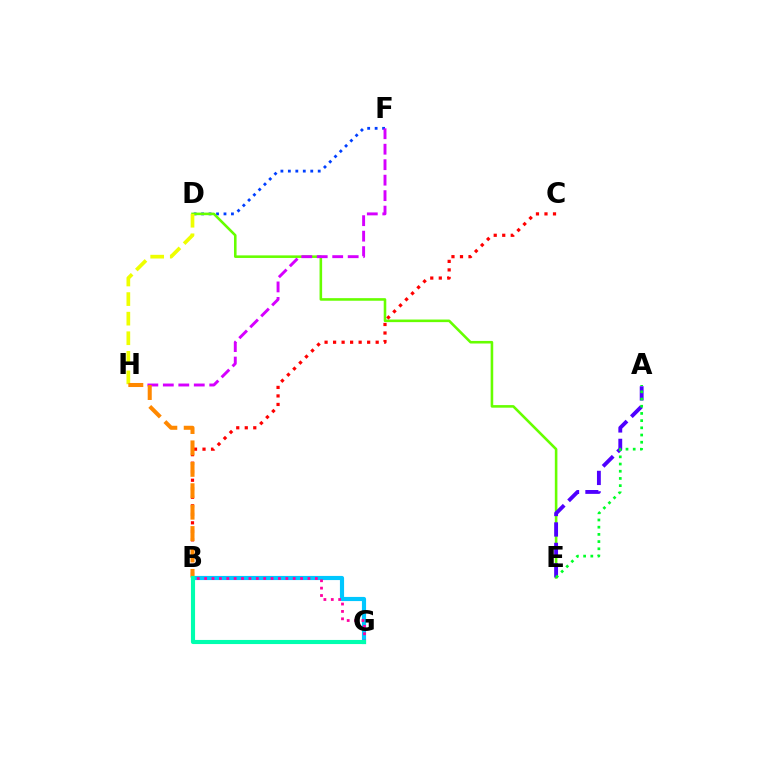{('B', 'G'): [{'color': '#00c7ff', 'line_style': 'solid', 'thickness': 2.98}, {'color': '#ff00a0', 'line_style': 'dotted', 'thickness': 2.01}, {'color': '#00ffaf', 'line_style': 'solid', 'thickness': 2.96}], ('D', 'F'): [{'color': '#003fff', 'line_style': 'dotted', 'thickness': 2.03}], ('D', 'E'): [{'color': '#66ff00', 'line_style': 'solid', 'thickness': 1.86}], ('A', 'E'): [{'color': '#4f00ff', 'line_style': 'dashed', 'thickness': 2.78}, {'color': '#00ff27', 'line_style': 'dotted', 'thickness': 1.96}], ('F', 'H'): [{'color': '#d600ff', 'line_style': 'dashed', 'thickness': 2.1}], ('B', 'C'): [{'color': '#ff0000', 'line_style': 'dotted', 'thickness': 2.31}], ('D', 'H'): [{'color': '#eeff00', 'line_style': 'dashed', 'thickness': 2.66}], ('B', 'H'): [{'color': '#ff8800', 'line_style': 'dashed', 'thickness': 2.91}]}